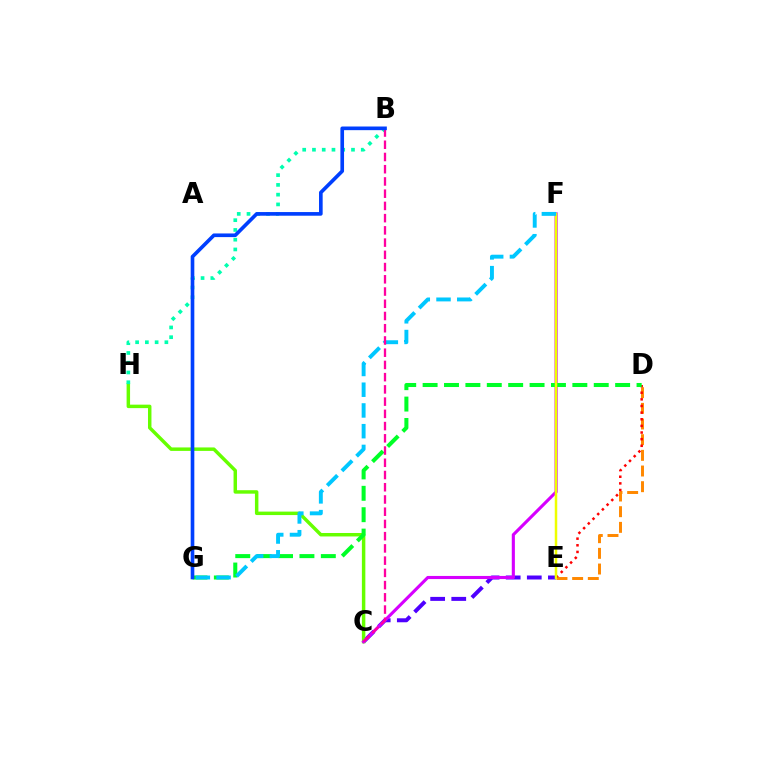{('C', 'E'): [{'color': '#4f00ff', 'line_style': 'dashed', 'thickness': 2.87}], ('C', 'H'): [{'color': '#66ff00', 'line_style': 'solid', 'thickness': 2.49}], ('D', 'E'): [{'color': '#ff8800', 'line_style': 'dashed', 'thickness': 2.13}, {'color': '#ff0000', 'line_style': 'dotted', 'thickness': 1.8}], ('C', 'F'): [{'color': '#d600ff', 'line_style': 'solid', 'thickness': 2.24}], ('D', 'G'): [{'color': '#00ff27', 'line_style': 'dashed', 'thickness': 2.91}], ('B', 'H'): [{'color': '#00ffaf', 'line_style': 'dotted', 'thickness': 2.65}], ('E', 'F'): [{'color': '#eeff00', 'line_style': 'solid', 'thickness': 1.8}], ('F', 'G'): [{'color': '#00c7ff', 'line_style': 'dashed', 'thickness': 2.82}], ('B', 'C'): [{'color': '#ff00a0', 'line_style': 'dashed', 'thickness': 1.66}], ('B', 'G'): [{'color': '#003fff', 'line_style': 'solid', 'thickness': 2.63}]}